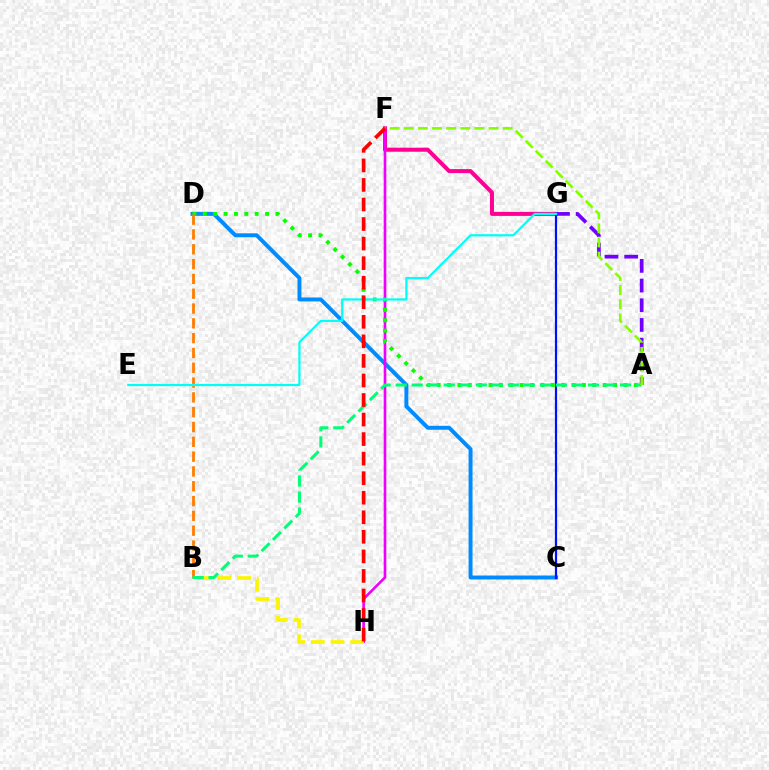{('C', 'D'): [{'color': '#008cff', 'line_style': 'solid', 'thickness': 2.84}], ('F', 'G'): [{'color': '#ff0094', 'line_style': 'solid', 'thickness': 2.9}], ('F', 'H'): [{'color': '#ee00ff', 'line_style': 'solid', 'thickness': 1.9}, {'color': '#ff0000', 'line_style': 'dashed', 'thickness': 2.66}], ('B', 'H'): [{'color': '#fcf500', 'line_style': 'dashed', 'thickness': 2.67}], ('A', 'G'): [{'color': '#7200ff', 'line_style': 'dashed', 'thickness': 2.67}], ('C', 'G'): [{'color': '#0010ff', 'line_style': 'solid', 'thickness': 1.6}], ('A', 'D'): [{'color': '#08ff00', 'line_style': 'dotted', 'thickness': 2.82}], ('B', 'D'): [{'color': '#ff7c00', 'line_style': 'dashed', 'thickness': 2.01}], ('E', 'G'): [{'color': '#00fff6', 'line_style': 'solid', 'thickness': 1.6}], ('A', 'B'): [{'color': '#00ff74', 'line_style': 'dashed', 'thickness': 2.18}], ('A', 'F'): [{'color': '#84ff00', 'line_style': 'dashed', 'thickness': 1.92}]}